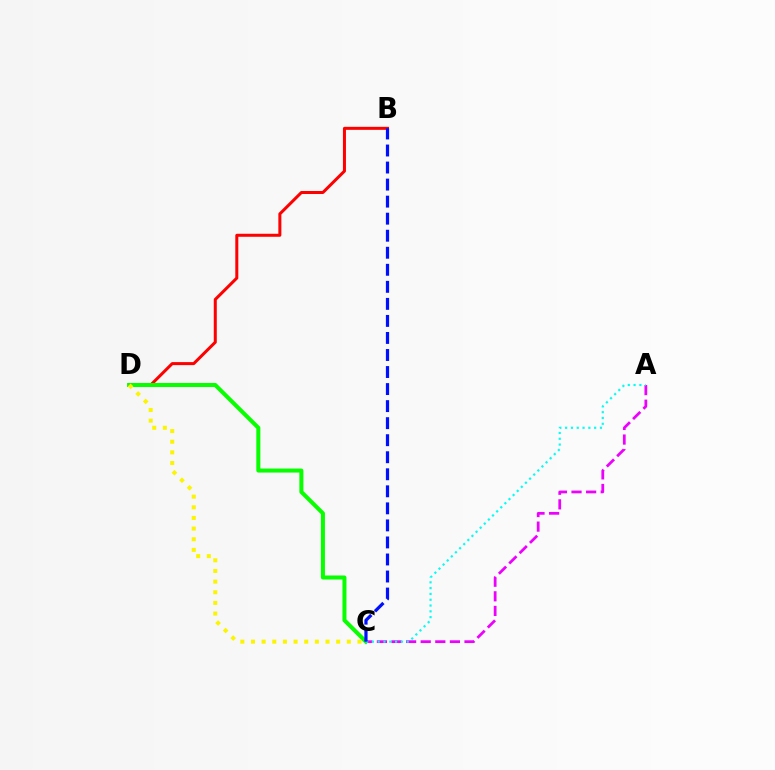{('B', 'D'): [{'color': '#ff0000', 'line_style': 'solid', 'thickness': 2.17}], ('C', 'D'): [{'color': '#08ff00', 'line_style': 'solid', 'thickness': 2.9}, {'color': '#fcf500', 'line_style': 'dotted', 'thickness': 2.89}], ('A', 'C'): [{'color': '#ee00ff', 'line_style': 'dashed', 'thickness': 1.98}, {'color': '#00fff6', 'line_style': 'dotted', 'thickness': 1.58}], ('B', 'C'): [{'color': '#0010ff', 'line_style': 'dashed', 'thickness': 2.31}]}